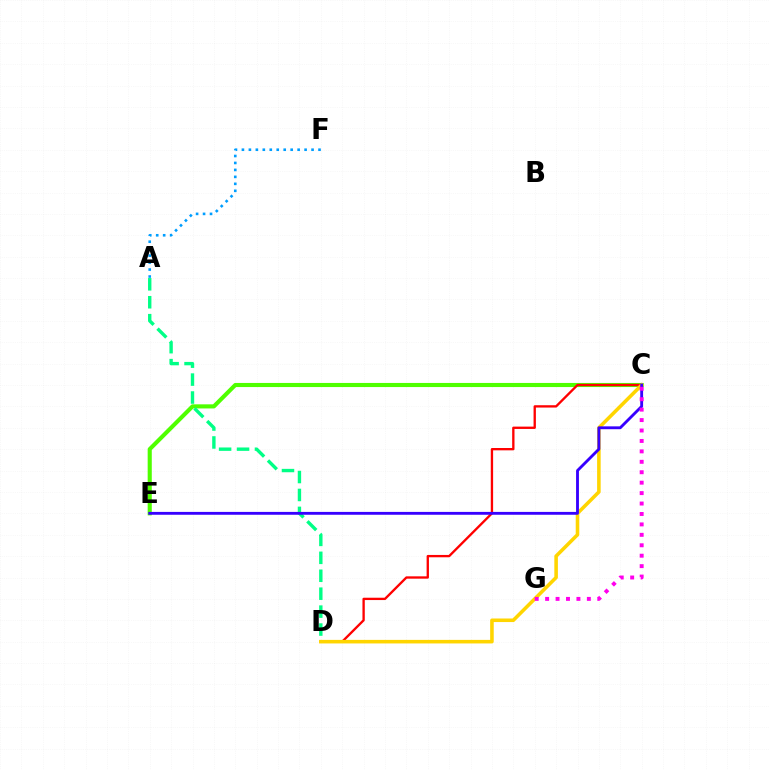{('C', 'E'): [{'color': '#4fff00', 'line_style': 'solid', 'thickness': 2.96}, {'color': '#3700ff', 'line_style': 'solid', 'thickness': 2.05}], ('C', 'D'): [{'color': '#ff0000', 'line_style': 'solid', 'thickness': 1.68}, {'color': '#ffd500', 'line_style': 'solid', 'thickness': 2.57}], ('A', 'D'): [{'color': '#00ff86', 'line_style': 'dashed', 'thickness': 2.44}], ('A', 'F'): [{'color': '#009eff', 'line_style': 'dotted', 'thickness': 1.89}], ('C', 'G'): [{'color': '#ff00ed', 'line_style': 'dotted', 'thickness': 2.83}]}